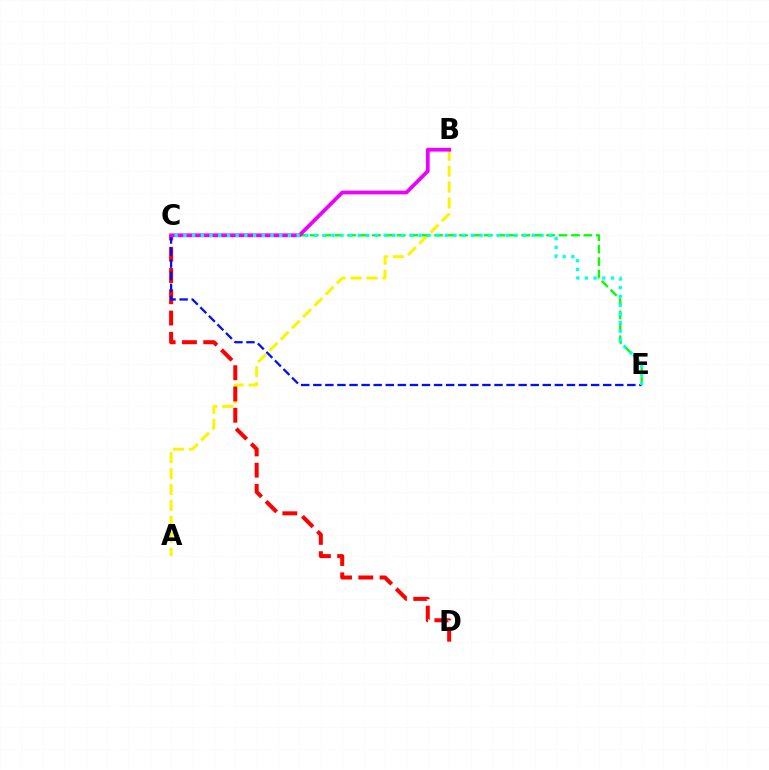{('A', 'B'): [{'color': '#fcf500', 'line_style': 'dashed', 'thickness': 2.16}], ('C', 'E'): [{'color': '#08ff00', 'line_style': 'dashed', 'thickness': 1.69}, {'color': '#0010ff', 'line_style': 'dashed', 'thickness': 1.64}, {'color': '#00fff6', 'line_style': 'dotted', 'thickness': 2.37}], ('C', 'D'): [{'color': '#ff0000', 'line_style': 'dashed', 'thickness': 2.89}], ('B', 'C'): [{'color': '#ee00ff', 'line_style': 'solid', 'thickness': 2.7}]}